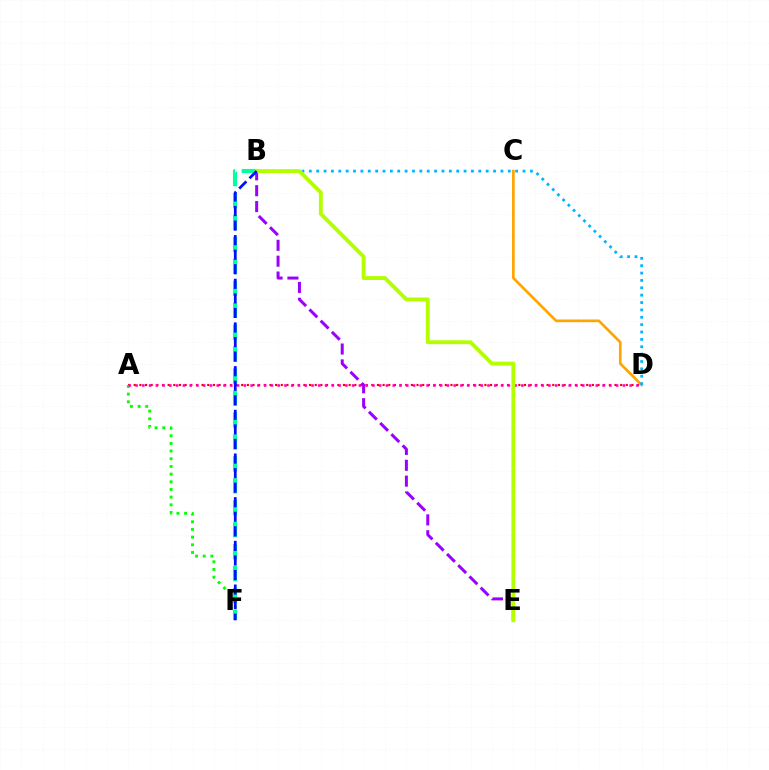{('A', 'D'): [{'color': '#ff0000', 'line_style': 'dotted', 'thickness': 1.54}, {'color': '#ff00bd', 'line_style': 'dotted', 'thickness': 1.84}], ('A', 'F'): [{'color': '#08ff00', 'line_style': 'dotted', 'thickness': 2.08}], ('C', 'D'): [{'color': '#ffa500', 'line_style': 'solid', 'thickness': 1.93}], ('B', 'F'): [{'color': '#00ff9d', 'line_style': 'dashed', 'thickness': 2.98}, {'color': '#0010ff', 'line_style': 'dashed', 'thickness': 1.98}], ('B', 'D'): [{'color': '#00b5ff', 'line_style': 'dotted', 'thickness': 2.0}], ('B', 'E'): [{'color': '#9b00ff', 'line_style': 'dashed', 'thickness': 2.16}, {'color': '#b3ff00', 'line_style': 'solid', 'thickness': 2.79}]}